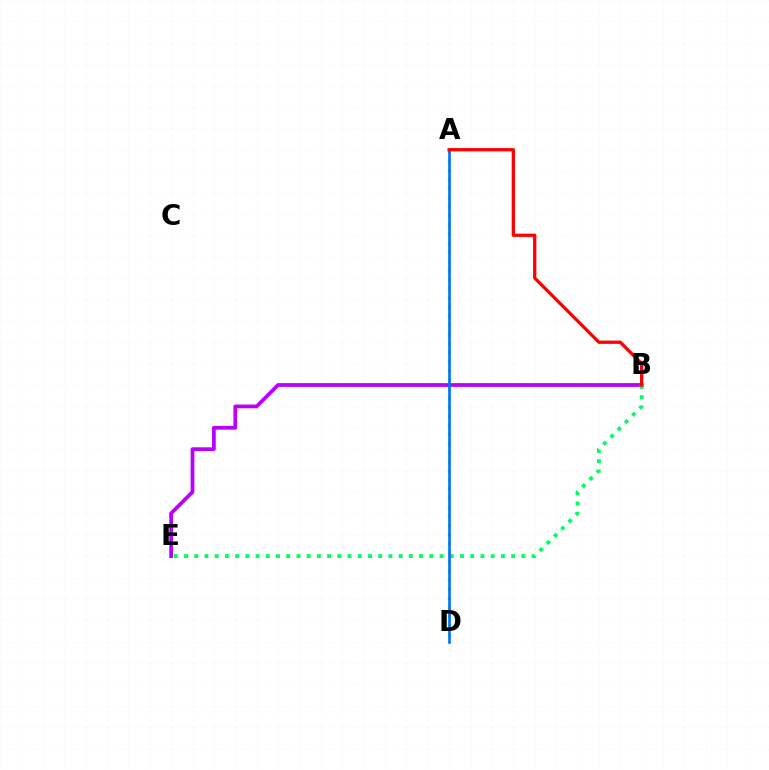{('B', 'E'): [{'color': '#b900ff', 'line_style': 'solid', 'thickness': 2.69}, {'color': '#00ff5c', 'line_style': 'dotted', 'thickness': 2.78}], ('A', 'D'): [{'color': '#d1ff00', 'line_style': 'dotted', 'thickness': 2.47}, {'color': '#0074ff', 'line_style': 'solid', 'thickness': 1.94}], ('A', 'B'): [{'color': '#ff0000', 'line_style': 'solid', 'thickness': 2.36}]}